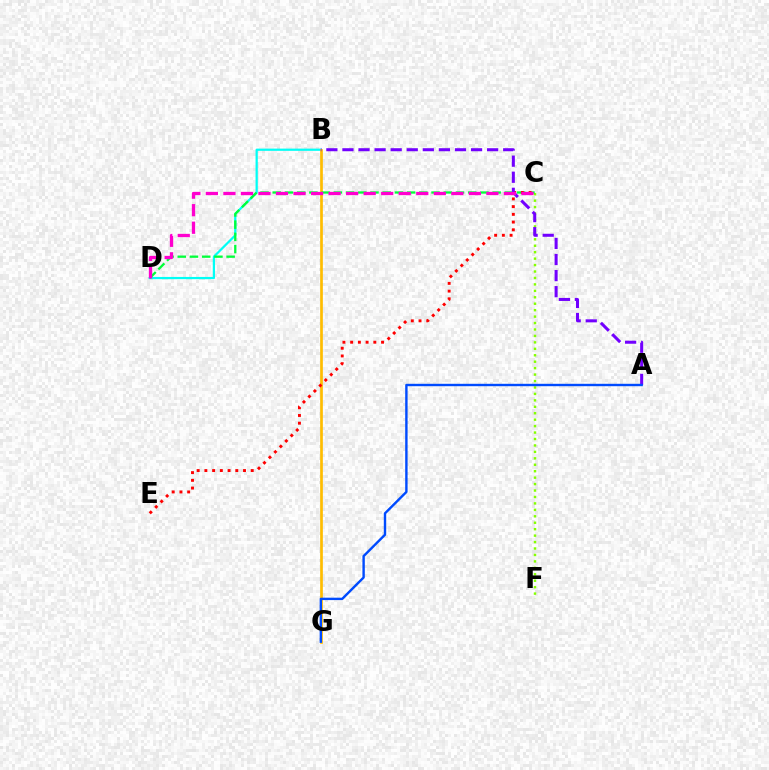{('B', 'D'): [{'color': '#00fff6', 'line_style': 'solid', 'thickness': 1.6}], ('C', 'F'): [{'color': '#84ff00', 'line_style': 'dotted', 'thickness': 1.75}], ('B', 'G'): [{'color': '#ffbd00', 'line_style': 'solid', 'thickness': 1.94}], ('C', 'D'): [{'color': '#00ff39', 'line_style': 'dashed', 'thickness': 1.66}, {'color': '#ff00cf', 'line_style': 'dashed', 'thickness': 2.38}], ('C', 'E'): [{'color': '#ff0000', 'line_style': 'dotted', 'thickness': 2.1}], ('A', 'B'): [{'color': '#7200ff', 'line_style': 'dashed', 'thickness': 2.18}], ('A', 'G'): [{'color': '#004bff', 'line_style': 'solid', 'thickness': 1.73}]}